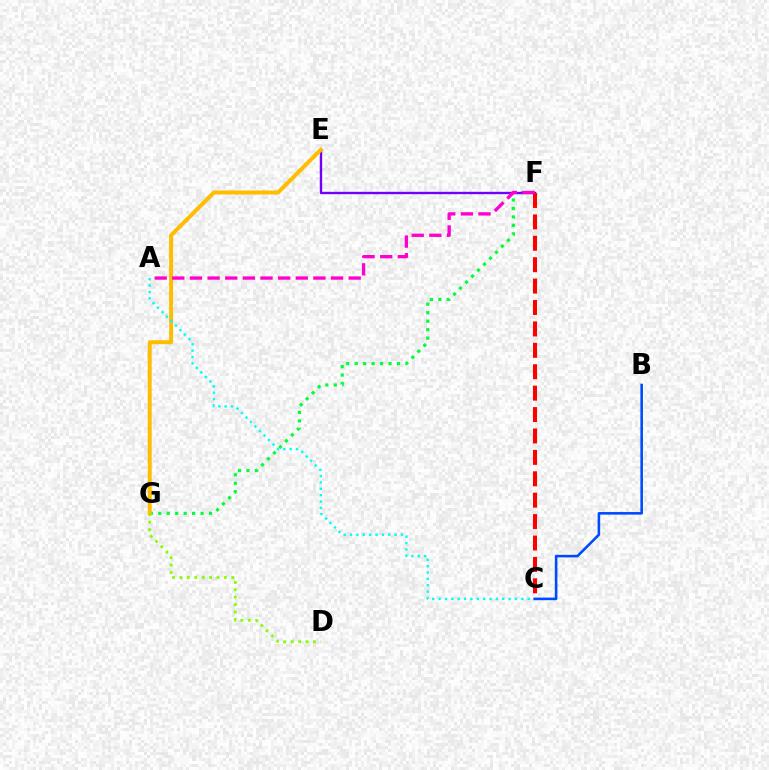{('F', 'G'): [{'color': '#00ff39', 'line_style': 'dotted', 'thickness': 2.3}], ('E', 'F'): [{'color': '#7200ff', 'line_style': 'solid', 'thickness': 1.71}], ('E', 'G'): [{'color': '#ffbd00', 'line_style': 'solid', 'thickness': 2.87}], ('C', 'F'): [{'color': '#ff0000', 'line_style': 'dashed', 'thickness': 2.91}], ('A', 'F'): [{'color': '#ff00cf', 'line_style': 'dashed', 'thickness': 2.4}], ('A', 'C'): [{'color': '#00fff6', 'line_style': 'dotted', 'thickness': 1.73}], ('B', 'C'): [{'color': '#004bff', 'line_style': 'solid', 'thickness': 1.87}], ('D', 'G'): [{'color': '#84ff00', 'line_style': 'dotted', 'thickness': 2.01}]}